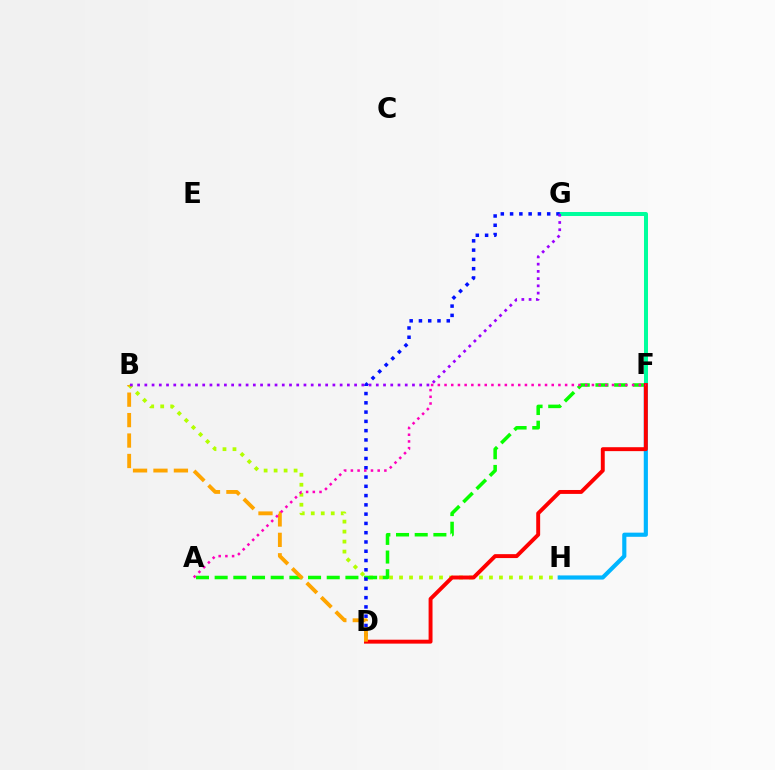{('F', 'G'): [{'color': '#00ff9d', 'line_style': 'solid', 'thickness': 2.89}], ('B', 'H'): [{'color': '#b3ff00', 'line_style': 'dotted', 'thickness': 2.71}], ('A', 'F'): [{'color': '#08ff00', 'line_style': 'dashed', 'thickness': 2.54}, {'color': '#ff00bd', 'line_style': 'dotted', 'thickness': 1.82}], ('D', 'G'): [{'color': '#0010ff', 'line_style': 'dotted', 'thickness': 2.52}], ('F', 'H'): [{'color': '#00b5ff', 'line_style': 'solid', 'thickness': 2.99}], ('D', 'F'): [{'color': '#ff0000', 'line_style': 'solid', 'thickness': 2.82}], ('B', 'D'): [{'color': '#ffa500', 'line_style': 'dashed', 'thickness': 2.78}], ('B', 'G'): [{'color': '#9b00ff', 'line_style': 'dotted', 'thickness': 1.97}]}